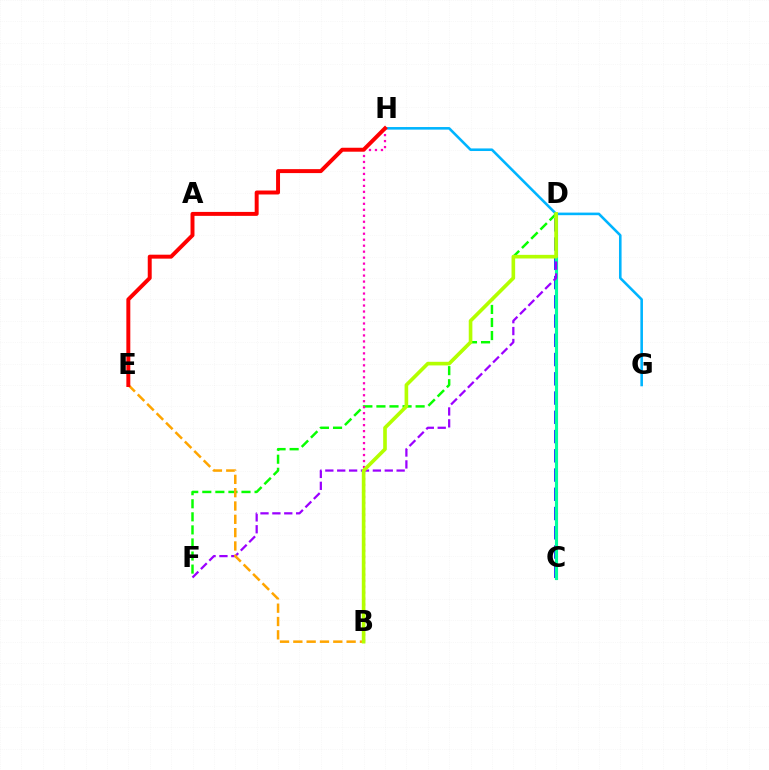{('C', 'D'): [{'color': '#0010ff', 'line_style': 'dashed', 'thickness': 2.61}, {'color': '#00ff9d', 'line_style': 'solid', 'thickness': 2.25}], ('G', 'H'): [{'color': '#00b5ff', 'line_style': 'solid', 'thickness': 1.86}], ('D', 'F'): [{'color': '#08ff00', 'line_style': 'dashed', 'thickness': 1.77}, {'color': '#9b00ff', 'line_style': 'dashed', 'thickness': 1.61}], ('B', 'H'): [{'color': '#ff00bd', 'line_style': 'dotted', 'thickness': 1.63}], ('B', 'E'): [{'color': '#ffa500', 'line_style': 'dashed', 'thickness': 1.81}], ('E', 'H'): [{'color': '#ff0000', 'line_style': 'solid', 'thickness': 2.85}], ('B', 'D'): [{'color': '#b3ff00', 'line_style': 'solid', 'thickness': 2.62}]}